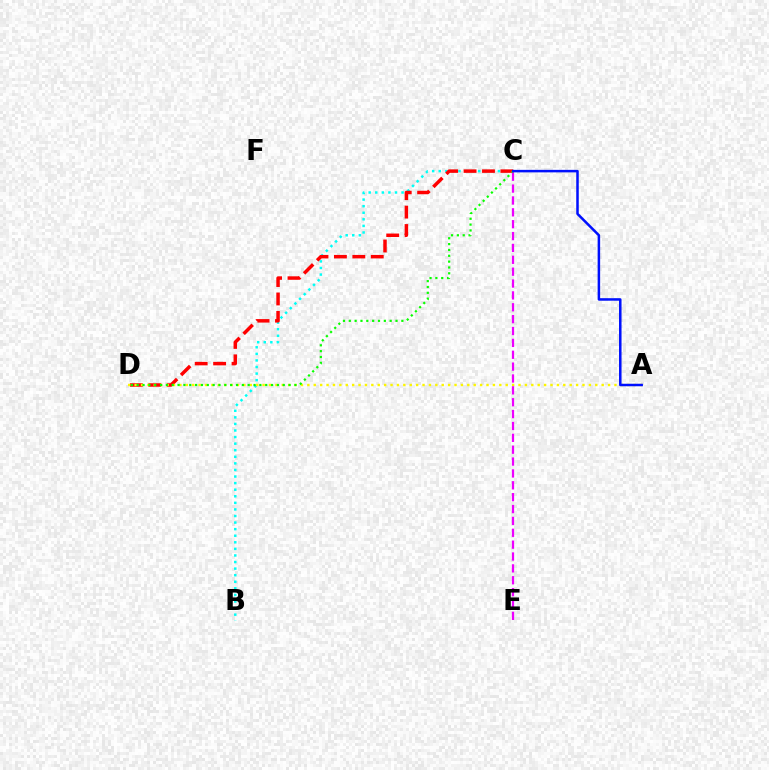{('B', 'C'): [{'color': '#00fff6', 'line_style': 'dotted', 'thickness': 1.79}], ('C', 'D'): [{'color': '#ff0000', 'line_style': 'dashed', 'thickness': 2.5}, {'color': '#08ff00', 'line_style': 'dotted', 'thickness': 1.59}], ('A', 'D'): [{'color': '#fcf500', 'line_style': 'dotted', 'thickness': 1.74}], ('C', 'E'): [{'color': '#ee00ff', 'line_style': 'dashed', 'thickness': 1.61}], ('A', 'C'): [{'color': '#0010ff', 'line_style': 'solid', 'thickness': 1.81}]}